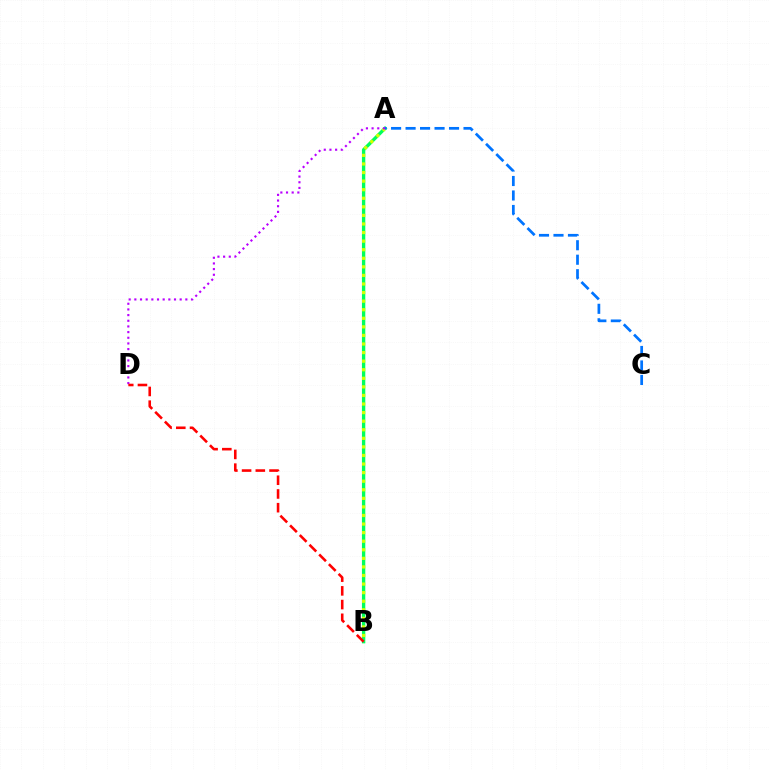{('A', 'B'): [{'color': '#00ff5c', 'line_style': 'solid', 'thickness': 2.42}, {'color': '#d1ff00', 'line_style': 'dotted', 'thickness': 2.33}], ('A', 'C'): [{'color': '#0074ff', 'line_style': 'dashed', 'thickness': 1.97}], ('A', 'D'): [{'color': '#b900ff', 'line_style': 'dotted', 'thickness': 1.54}], ('B', 'D'): [{'color': '#ff0000', 'line_style': 'dashed', 'thickness': 1.86}]}